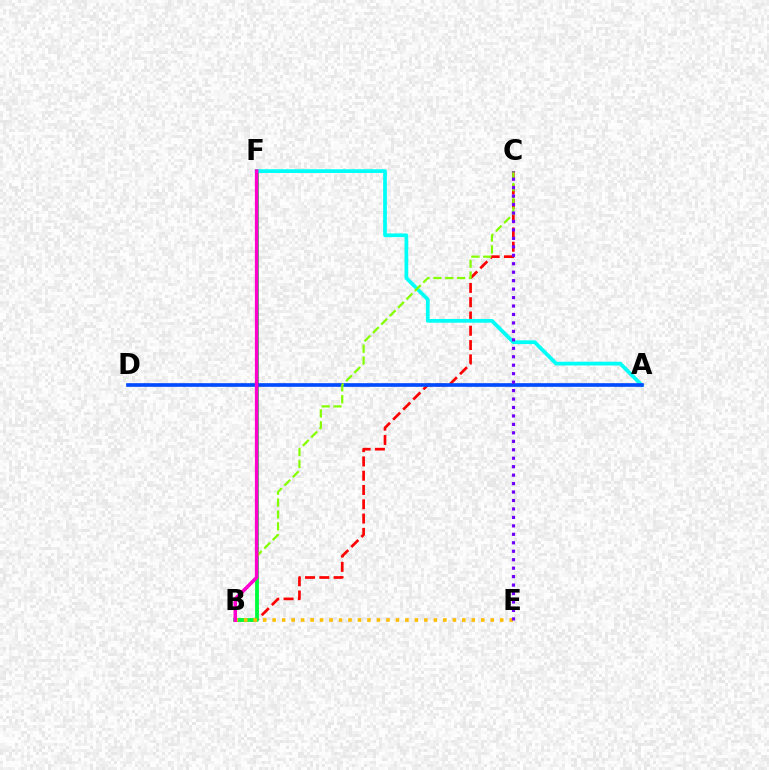{('B', 'C'): [{'color': '#ff0000', 'line_style': 'dashed', 'thickness': 1.94}, {'color': '#84ff00', 'line_style': 'dashed', 'thickness': 1.61}], ('B', 'F'): [{'color': '#00ff39', 'line_style': 'solid', 'thickness': 2.75}, {'color': '#ff00cf', 'line_style': 'solid', 'thickness': 2.56}], ('A', 'F'): [{'color': '#00fff6', 'line_style': 'solid', 'thickness': 2.69}], ('A', 'D'): [{'color': '#004bff', 'line_style': 'solid', 'thickness': 2.64}], ('B', 'E'): [{'color': '#ffbd00', 'line_style': 'dotted', 'thickness': 2.58}], ('C', 'E'): [{'color': '#7200ff', 'line_style': 'dotted', 'thickness': 2.3}]}